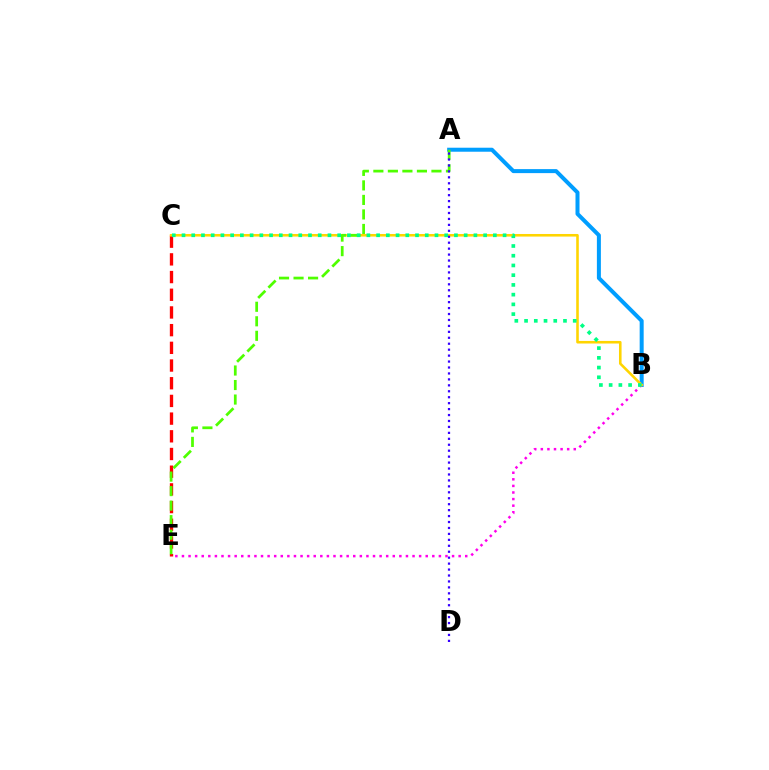{('C', 'E'): [{'color': '#ff0000', 'line_style': 'dashed', 'thickness': 2.4}], ('A', 'B'): [{'color': '#009eff', 'line_style': 'solid', 'thickness': 2.88}], ('B', 'E'): [{'color': '#ff00ed', 'line_style': 'dotted', 'thickness': 1.79}], ('B', 'C'): [{'color': '#ffd500', 'line_style': 'solid', 'thickness': 1.86}, {'color': '#00ff86', 'line_style': 'dotted', 'thickness': 2.64}], ('A', 'E'): [{'color': '#4fff00', 'line_style': 'dashed', 'thickness': 1.97}], ('A', 'D'): [{'color': '#3700ff', 'line_style': 'dotted', 'thickness': 1.61}]}